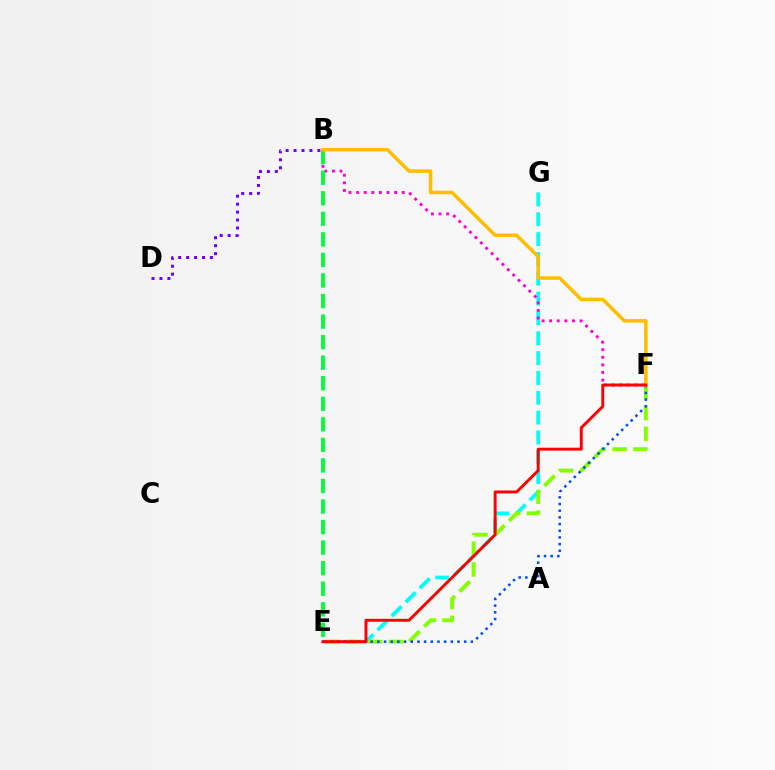{('E', 'G'): [{'color': '#00fff6', 'line_style': 'dashed', 'thickness': 2.69}], ('E', 'F'): [{'color': '#84ff00', 'line_style': 'dashed', 'thickness': 2.82}, {'color': '#004bff', 'line_style': 'dotted', 'thickness': 1.81}, {'color': '#ff0000', 'line_style': 'solid', 'thickness': 2.1}], ('B', 'F'): [{'color': '#ff00cf', 'line_style': 'dotted', 'thickness': 2.07}, {'color': '#ffbd00', 'line_style': 'solid', 'thickness': 2.53}], ('B', 'D'): [{'color': '#7200ff', 'line_style': 'dotted', 'thickness': 2.16}], ('B', 'E'): [{'color': '#00ff39', 'line_style': 'dashed', 'thickness': 2.79}]}